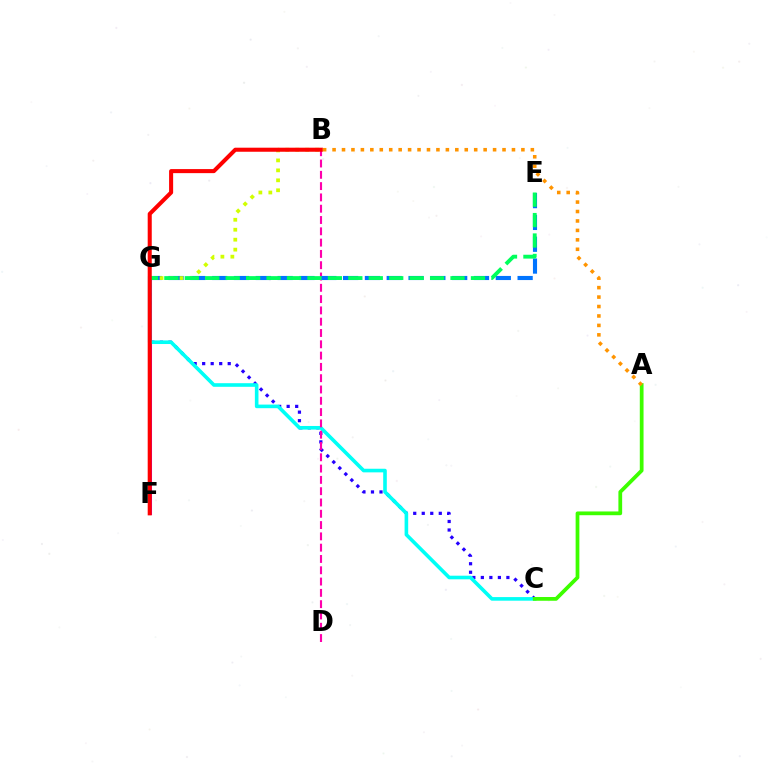{('F', 'G'): [{'color': '#b900ff', 'line_style': 'solid', 'thickness': 2.18}], ('C', 'G'): [{'color': '#2500ff', 'line_style': 'dotted', 'thickness': 2.31}, {'color': '#00fff6', 'line_style': 'solid', 'thickness': 2.6}], ('B', 'D'): [{'color': '#ff00ac', 'line_style': 'dashed', 'thickness': 1.53}], ('E', 'G'): [{'color': '#0074ff', 'line_style': 'dashed', 'thickness': 2.96}, {'color': '#00ff5c', 'line_style': 'dashed', 'thickness': 2.78}], ('A', 'C'): [{'color': '#3dff00', 'line_style': 'solid', 'thickness': 2.7}], ('B', 'G'): [{'color': '#d1ff00', 'line_style': 'dotted', 'thickness': 2.71}], ('B', 'F'): [{'color': '#ff0000', 'line_style': 'solid', 'thickness': 2.92}], ('A', 'B'): [{'color': '#ff9400', 'line_style': 'dotted', 'thickness': 2.57}]}